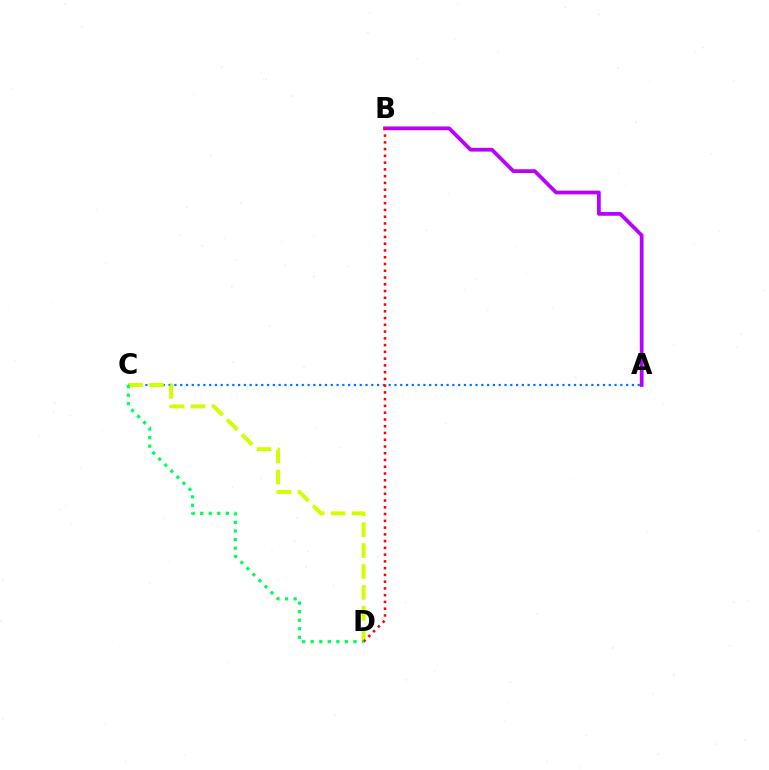{('A', 'B'): [{'color': '#b900ff', 'line_style': 'solid', 'thickness': 2.7}], ('A', 'C'): [{'color': '#0074ff', 'line_style': 'dotted', 'thickness': 1.57}], ('C', 'D'): [{'color': '#d1ff00', 'line_style': 'dashed', 'thickness': 2.84}, {'color': '#00ff5c', 'line_style': 'dotted', 'thickness': 2.32}], ('B', 'D'): [{'color': '#ff0000', 'line_style': 'dotted', 'thickness': 1.84}]}